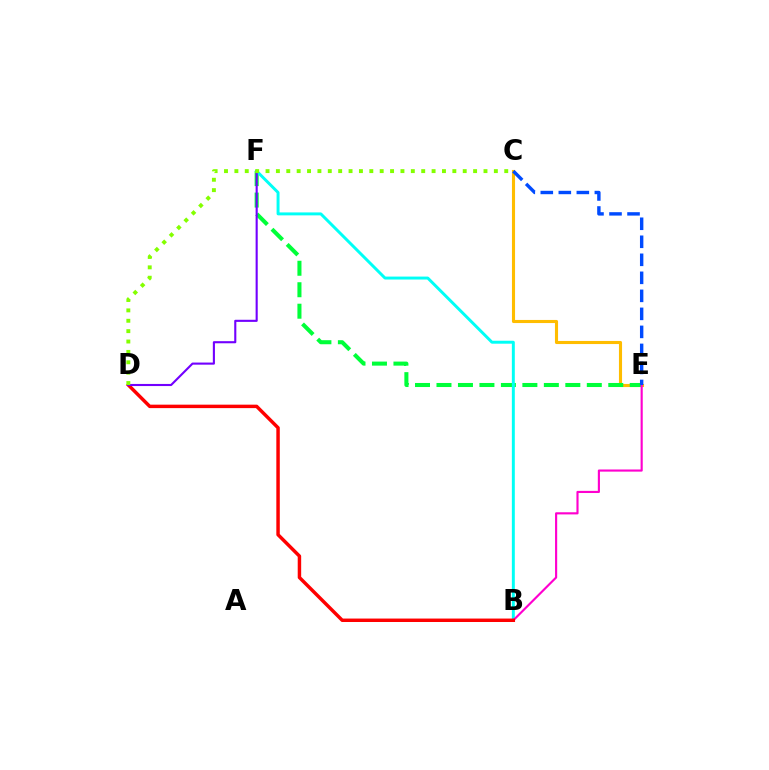{('C', 'E'): [{'color': '#ffbd00', 'line_style': 'solid', 'thickness': 2.23}, {'color': '#004bff', 'line_style': 'dashed', 'thickness': 2.45}], ('E', 'F'): [{'color': '#00ff39', 'line_style': 'dashed', 'thickness': 2.92}], ('B', 'F'): [{'color': '#00fff6', 'line_style': 'solid', 'thickness': 2.12}], ('B', 'E'): [{'color': '#ff00cf', 'line_style': 'solid', 'thickness': 1.54}], ('B', 'D'): [{'color': '#ff0000', 'line_style': 'solid', 'thickness': 2.49}], ('D', 'F'): [{'color': '#7200ff', 'line_style': 'solid', 'thickness': 1.52}], ('C', 'D'): [{'color': '#84ff00', 'line_style': 'dotted', 'thickness': 2.82}]}